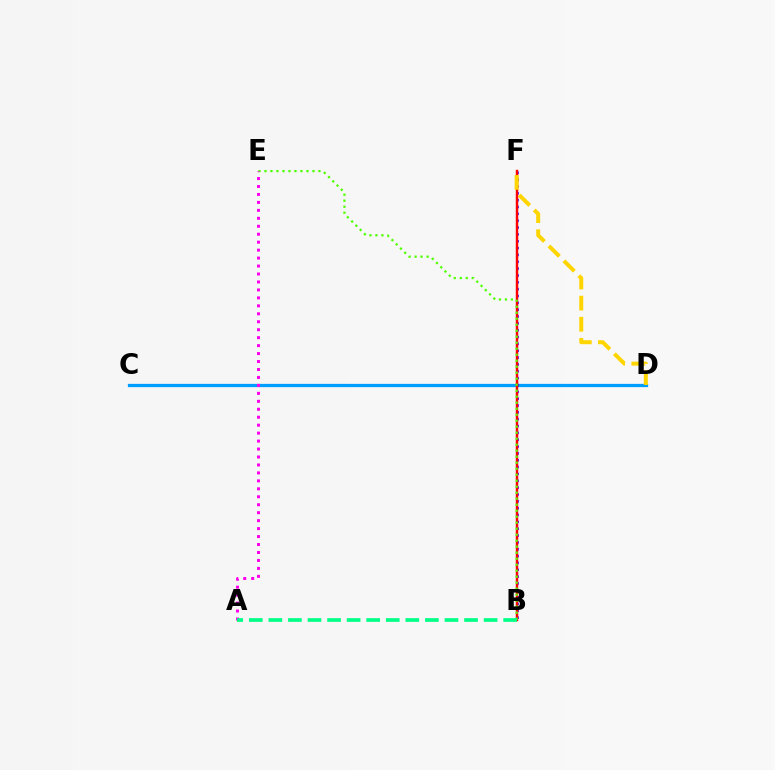{('C', 'D'): [{'color': '#009eff', 'line_style': 'solid', 'thickness': 2.35}], ('B', 'F'): [{'color': '#3700ff', 'line_style': 'dotted', 'thickness': 1.86}, {'color': '#ff0000', 'line_style': 'solid', 'thickness': 1.74}], ('D', 'F'): [{'color': '#ffd500', 'line_style': 'dashed', 'thickness': 2.86}], ('B', 'E'): [{'color': '#4fff00', 'line_style': 'dotted', 'thickness': 1.63}], ('A', 'E'): [{'color': '#ff00ed', 'line_style': 'dotted', 'thickness': 2.16}], ('A', 'B'): [{'color': '#00ff86', 'line_style': 'dashed', 'thickness': 2.66}]}